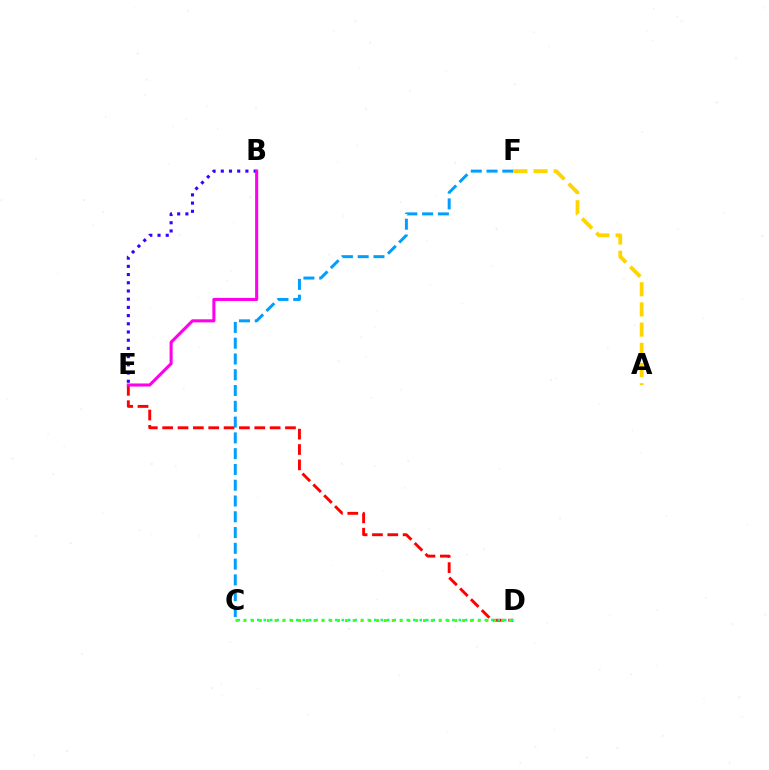{('D', 'E'): [{'color': '#ff0000', 'line_style': 'dashed', 'thickness': 2.09}], ('C', 'D'): [{'color': '#00ff86', 'line_style': 'dotted', 'thickness': 1.77}, {'color': '#4fff00', 'line_style': 'dotted', 'thickness': 2.12}], ('C', 'F'): [{'color': '#009eff', 'line_style': 'dashed', 'thickness': 2.14}], ('B', 'E'): [{'color': '#3700ff', 'line_style': 'dotted', 'thickness': 2.23}, {'color': '#ff00ed', 'line_style': 'solid', 'thickness': 2.21}], ('A', 'F'): [{'color': '#ffd500', 'line_style': 'dashed', 'thickness': 2.74}]}